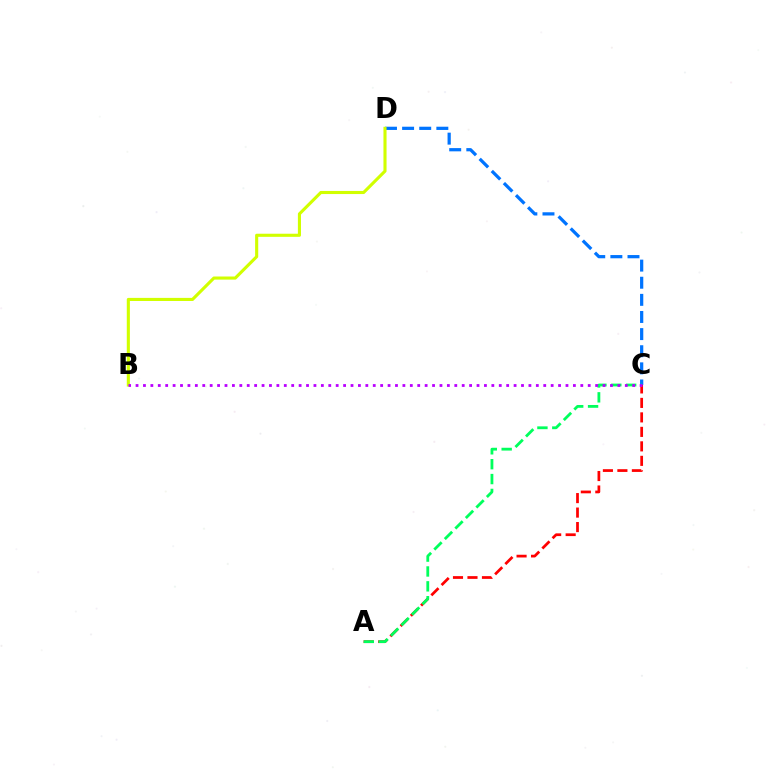{('C', 'D'): [{'color': '#0074ff', 'line_style': 'dashed', 'thickness': 2.33}], ('A', 'C'): [{'color': '#ff0000', 'line_style': 'dashed', 'thickness': 1.97}, {'color': '#00ff5c', 'line_style': 'dashed', 'thickness': 2.02}], ('B', 'D'): [{'color': '#d1ff00', 'line_style': 'solid', 'thickness': 2.24}], ('B', 'C'): [{'color': '#b900ff', 'line_style': 'dotted', 'thickness': 2.01}]}